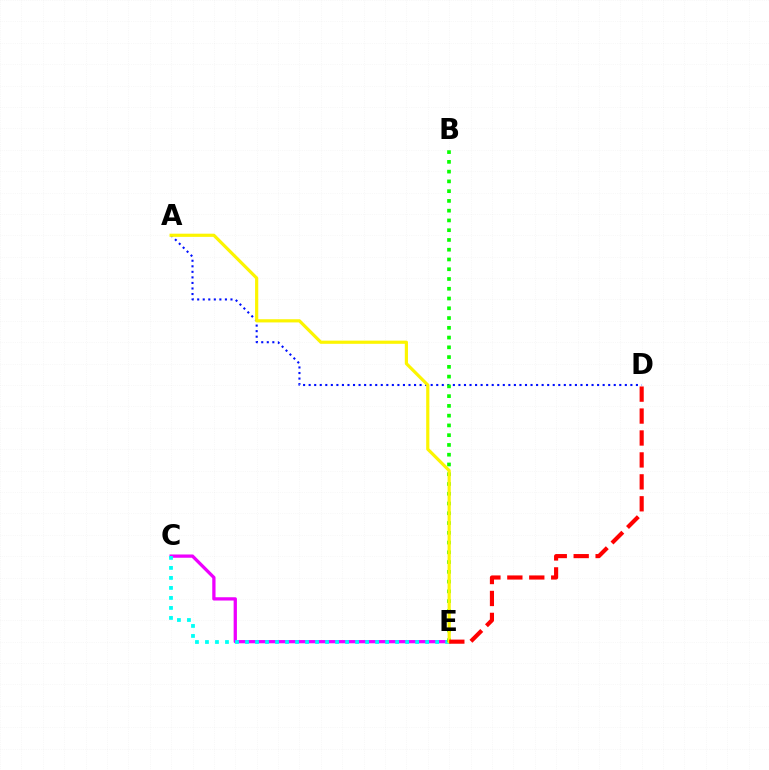{('C', 'E'): [{'color': '#ee00ff', 'line_style': 'solid', 'thickness': 2.36}, {'color': '#00fff6', 'line_style': 'dotted', 'thickness': 2.72}], ('A', 'D'): [{'color': '#0010ff', 'line_style': 'dotted', 'thickness': 1.51}], ('B', 'E'): [{'color': '#08ff00', 'line_style': 'dotted', 'thickness': 2.65}], ('A', 'E'): [{'color': '#fcf500', 'line_style': 'solid', 'thickness': 2.29}], ('D', 'E'): [{'color': '#ff0000', 'line_style': 'dashed', 'thickness': 2.98}]}